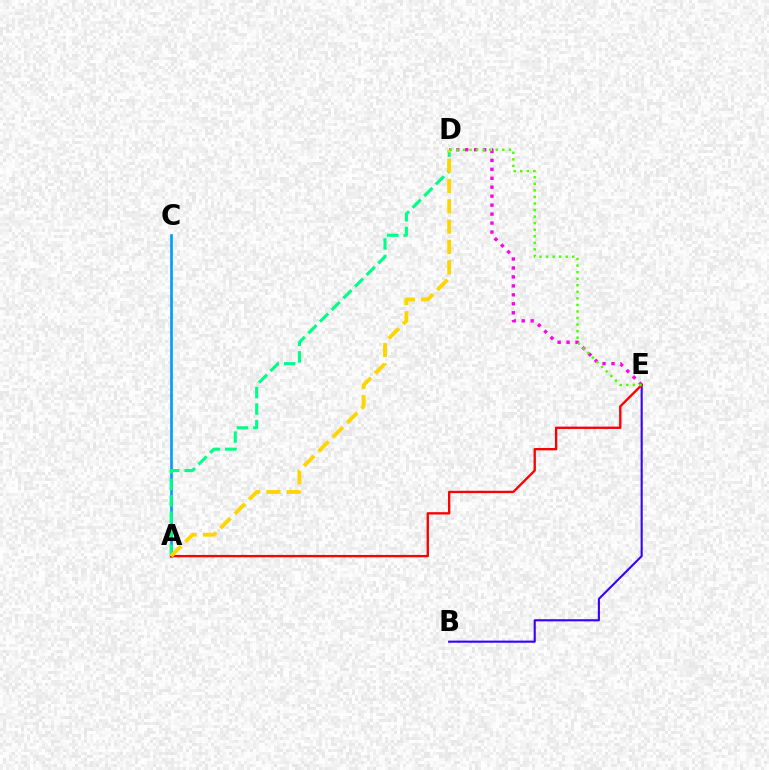{('B', 'E'): [{'color': '#3700ff', 'line_style': 'solid', 'thickness': 1.52}], ('A', 'C'): [{'color': '#009eff', 'line_style': 'solid', 'thickness': 1.93}], ('D', 'E'): [{'color': '#ff00ed', 'line_style': 'dotted', 'thickness': 2.43}, {'color': '#4fff00', 'line_style': 'dotted', 'thickness': 1.78}], ('A', 'E'): [{'color': '#ff0000', 'line_style': 'solid', 'thickness': 1.69}], ('A', 'D'): [{'color': '#00ff86', 'line_style': 'dashed', 'thickness': 2.24}, {'color': '#ffd500', 'line_style': 'dashed', 'thickness': 2.76}]}